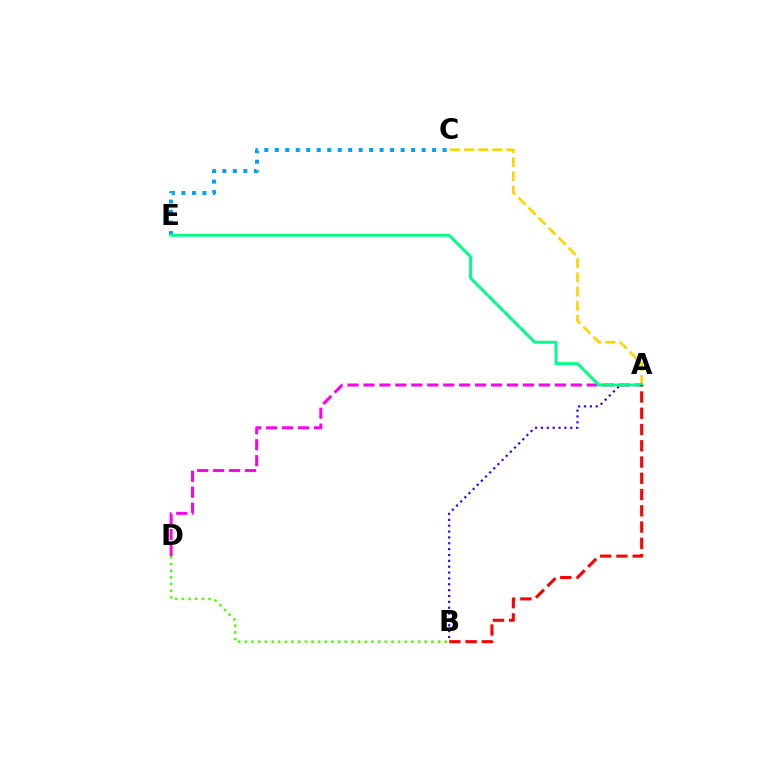{('B', 'D'): [{'color': '#4fff00', 'line_style': 'dotted', 'thickness': 1.81}], ('A', 'B'): [{'color': '#3700ff', 'line_style': 'dotted', 'thickness': 1.59}, {'color': '#ff0000', 'line_style': 'dashed', 'thickness': 2.21}], ('A', 'C'): [{'color': '#ffd500', 'line_style': 'dashed', 'thickness': 1.93}], ('A', 'D'): [{'color': '#ff00ed', 'line_style': 'dashed', 'thickness': 2.17}], ('C', 'E'): [{'color': '#009eff', 'line_style': 'dotted', 'thickness': 2.85}], ('A', 'E'): [{'color': '#00ff86', 'line_style': 'solid', 'thickness': 2.11}]}